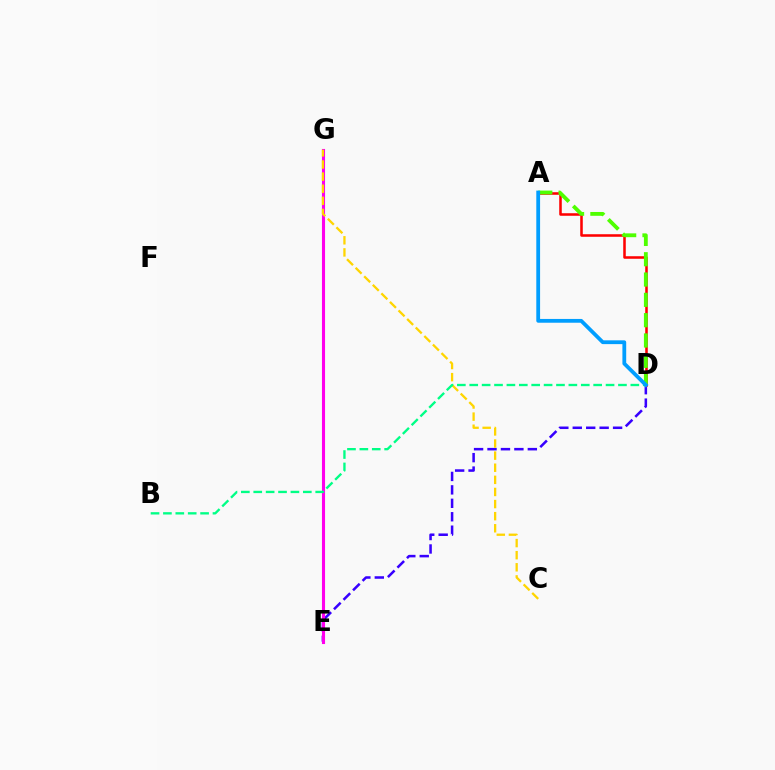{('D', 'E'): [{'color': '#3700ff', 'line_style': 'dashed', 'thickness': 1.83}], ('A', 'D'): [{'color': '#ff0000', 'line_style': 'solid', 'thickness': 1.83}, {'color': '#4fff00', 'line_style': 'dashed', 'thickness': 2.76}, {'color': '#009eff', 'line_style': 'solid', 'thickness': 2.73}], ('E', 'G'): [{'color': '#ff00ed', 'line_style': 'solid', 'thickness': 2.23}], ('C', 'G'): [{'color': '#ffd500', 'line_style': 'dashed', 'thickness': 1.64}], ('B', 'D'): [{'color': '#00ff86', 'line_style': 'dashed', 'thickness': 1.68}]}